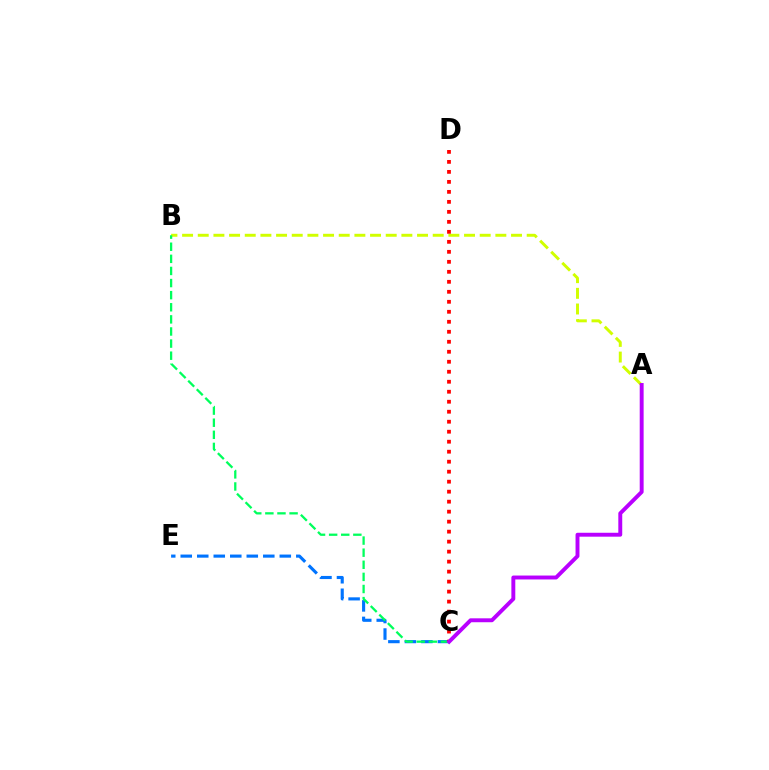{('A', 'B'): [{'color': '#d1ff00', 'line_style': 'dashed', 'thickness': 2.13}], ('C', 'E'): [{'color': '#0074ff', 'line_style': 'dashed', 'thickness': 2.24}], ('B', 'C'): [{'color': '#00ff5c', 'line_style': 'dashed', 'thickness': 1.64}], ('C', 'D'): [{'color': '#ff0000', 'line_style': 'dotted', 'thickness': 2.72}], ('A', 'C'): [{'color': '#b900ff', 'line_style': 'solid', 'thickness': 2.82}]}